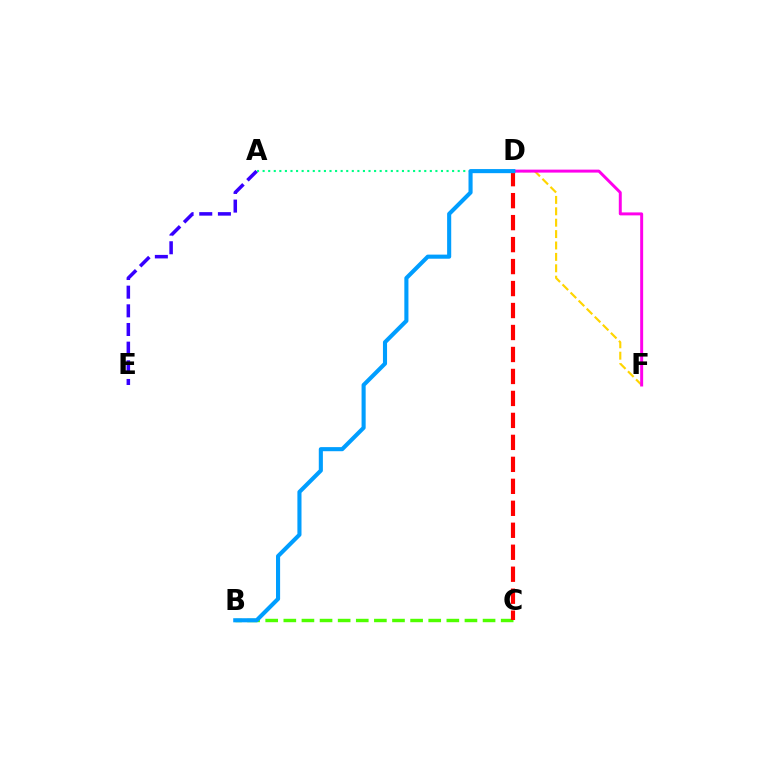{('D', 'F'): [{'color': '#ffd500', 'line_style': 'dashed', 'thickness': 1.55}, {'color': '#ff00ed', 'line_style': 'solid', 'thickness': 2.13}], ('B', 'C'): [{'color': '#4fff00', 'line_style': 'dashed', 'thickness': 2.46}], ('A', 'E'): [{'color': '#3700ff', 'line_style': 'dashed', 'thickness': 2.54}], ('A', 'D'): [{'color': '#00ff86', 'line_style': 'dotted', 'thickness': 1.51}], ('C', 'D'): [{'color': '#ff0000', 'line_style': 'dashed', 'thickness': 2.99}], ('B', 'D'): [{'color': '#009eff', 'line_style': 'solid', 'thickness': 2.95}]}